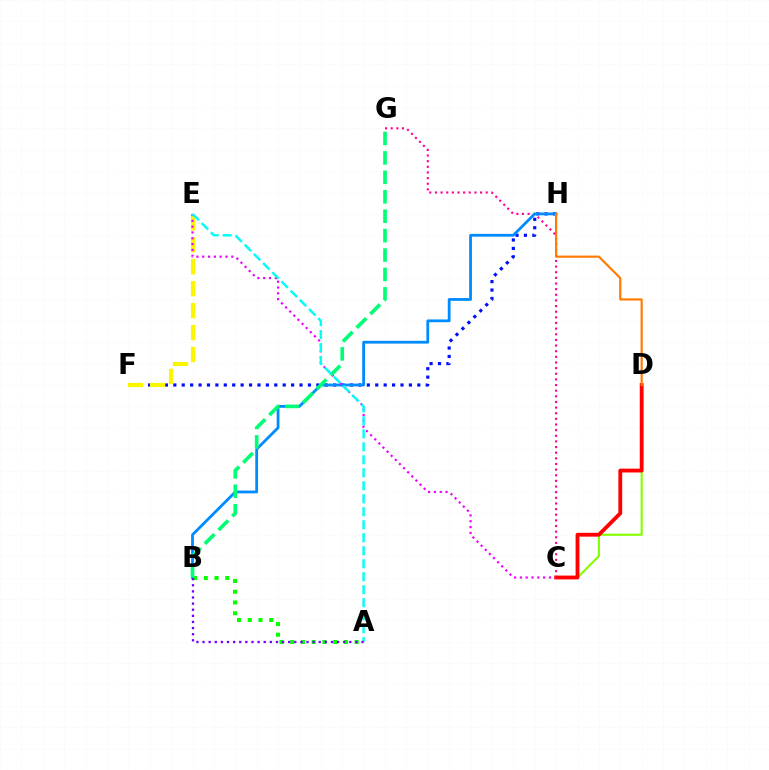{('F', 'H'): [{'color': '#0010ff', 'line_style': 'dotted', 'thickness': 2.29}], ('C', 'D'): [{'color': '#84ff00', 'line_style': 'solid', 'thickness': 1.53}, {'color': '#ff0000', 'line_style': 'solid', 'thickness': 2.75}], ('E', 'F'): [{'color': '#fcf500', 'line_style': 'dashed', 'thickness': 2.98}], ('C', 'G'): [{'color': '#ff0094', 'line_style': 'dotted', 'thickness': 1.53}], ('B', 'H'): [{'color': '#008cff', 'line_style': 'solid', 'thickness': 2.01}], ('C', 'E'): [{'color': '#ee00ff', 'line_style': 'dotted', 'thickness': 1.58}], ('A', 'B'): [{'color': '#08ff00', 'line_style': 'dotted', 'thickness': 2.92}, {'color': '#7200ff', 'line_style': 'dotted', 'thickness': 1.66}], ('B', 'G'): [{'color': '#00ff74', 'line_style': 'dashed', 'thickness': 2.64}], ('D', 'H'): [{'color': '#ff7c00', 'line_style': 'solid', 'thickness': 1.57}], ('A', 'E'): [{'color': '#00fff6', 'line_style': 'dashed', 'thickness': 1.76}]}